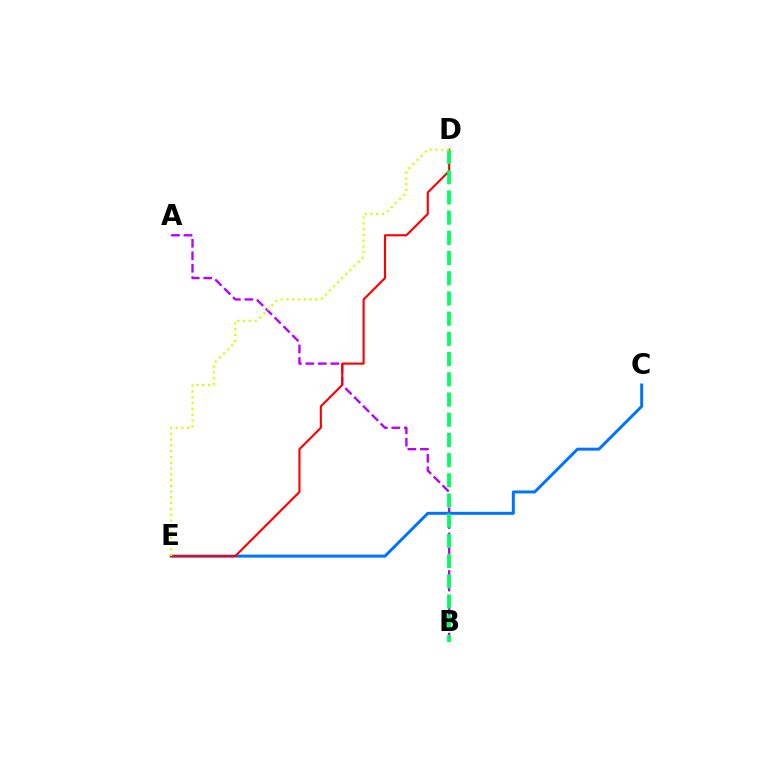{('A', 'B'): [{'color': '#b900ff', 'line_style': 'dashed', 'thickness': 1.7}], ('C', 'E'): [{'color': '#0074ff', 'line_style': 'solid', 'thickness': 2.14}], ('D', 'E'): [{'color': '#ff0000', 'line_style': 'solid', 'thickness': 1.53}, {'color': '#d1ff00', 'line_style': 'dotted', 'thickness': 1.57}], ('B', 'D'): [{'color': '#00ff5c', 'line_style': 'dashed', 'thickness': 2.74}]}